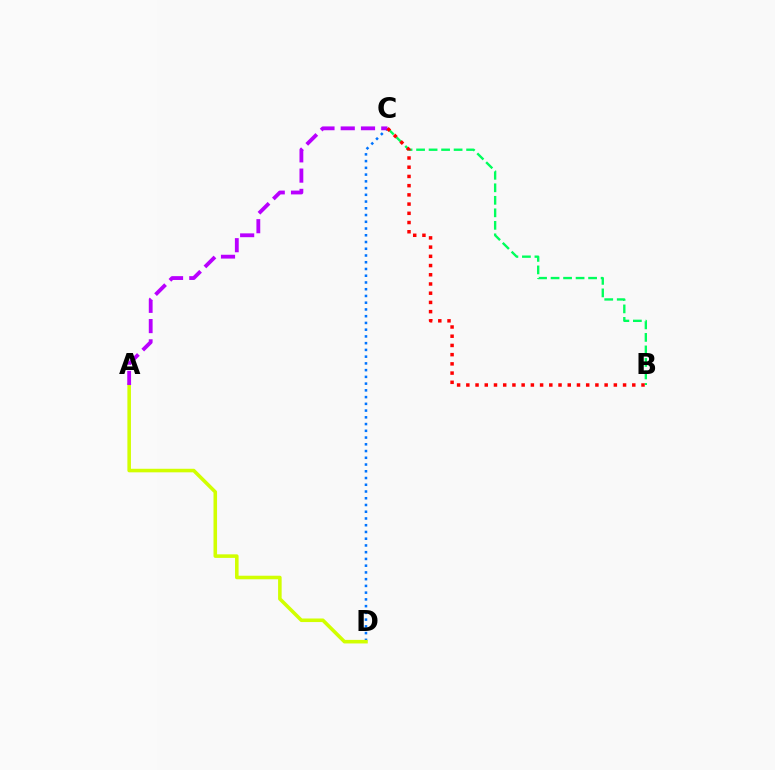{('B', 'C'): [{'color': '#00ff5c', 'line_style': 'dashed', 'thickness': 1.7}, {'color': '#ff0000', 'line_style': 'dotted', 'thickness': 2.5}], ('C', 'D'): [{'color': '#0074ff', 'line_style': 'dotted', 'thickness': 1.83}], ('A', 'D'): [{'color': '#d1ff00', 'line_style': 'solid', 'thickness': 2.56}], ('A', 'C'): [{'color': '#b900ff', 'line_style': 'dashed', 'thickness': 2.75}]}